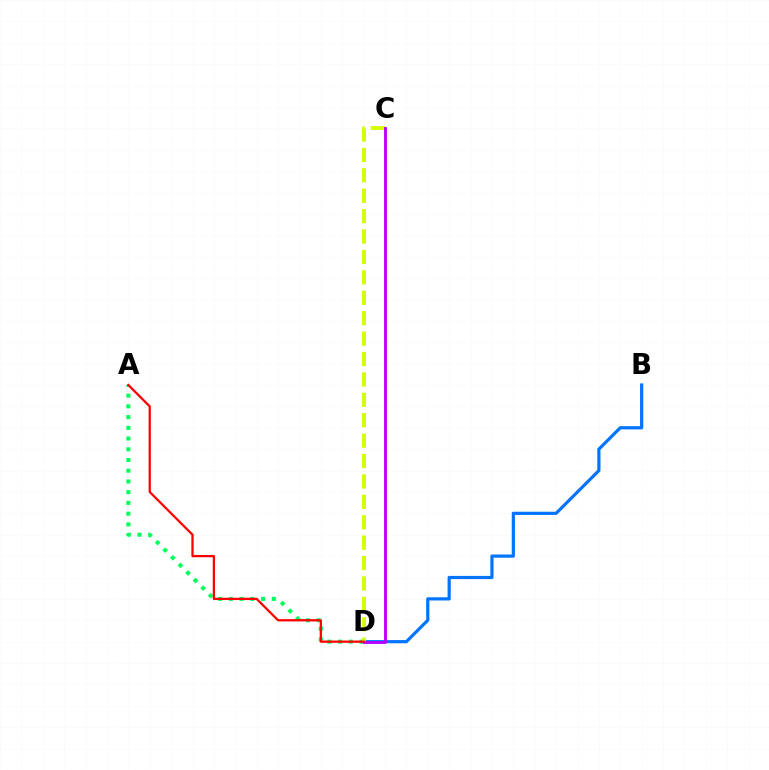{('A', 'D'): [{'color': '#00ff5c', 'line_style': 'dotted', 'thickness': 2.92}, {'color': '#ff0000', 'line_style': 'solid', 'thickness': 1.63}], ('B', 'D'): [{'color': '#0074ff', 'line_style': 'solid', 'thickness': 2.3}], ('C', 'D'): [{'color': '#d1ff00', 'line_style': 'dashed', 'thickness': 2.77}, {'color': '#b900ff', 'line_style': 'solid', 'thickness': 2.05}]}